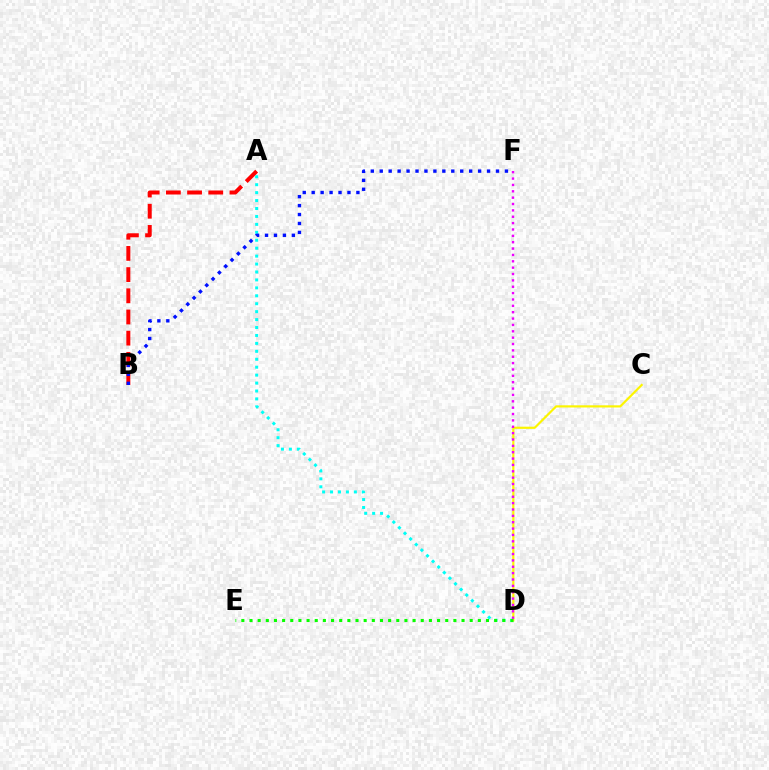{('A', 'B'): [{'color': '#ff0000', 'line_style': 'dashed', 'thickness': 2.88}], ('A', 'D'): [{'color': '#00fff6', 'line_style': 'dotted', 'thickness': 2.16}], ('C', 'D'): [{'color': '#fcf500', 'line_style': 'solid', 'thickness': 1.57}], ('D', 'E'): [{'color': '#08ff00', 'line_style': 'dotted', 'thickness': 2.22}], ('B', 'F'): [{'color': '#0010ff', 'line_style': 'dotted', 'thickness': 2.43}], ('D', 'F'): [{'color': '#ee00ff', 'line_style': 'dotted', 'thickness': 1.73}]}